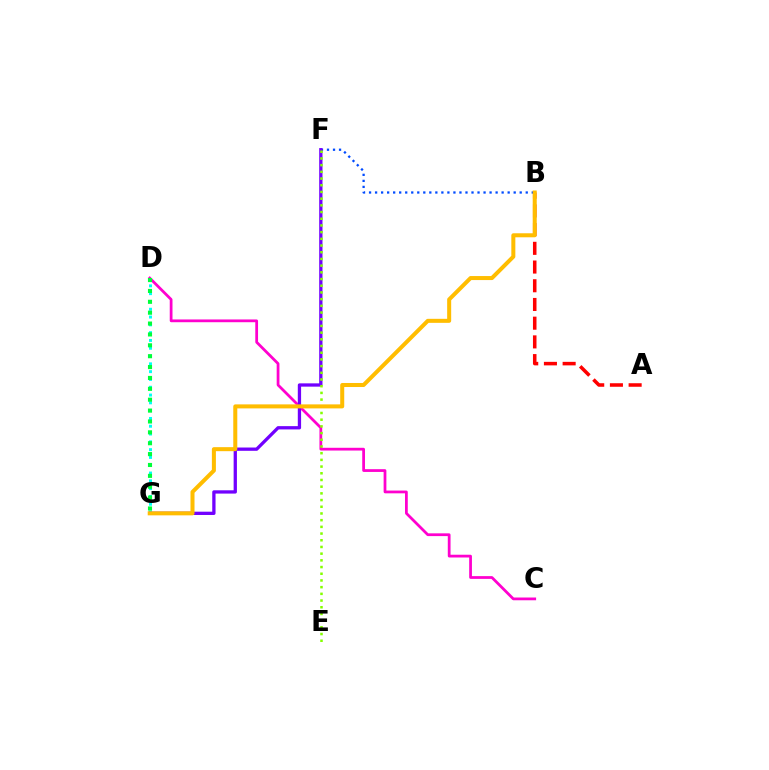{('D', 'G'): [{'color': '#00fff6', 'line_style': 'dotted', 'thickness': 2.12}, {'color': '#00ff39', 'line_style': 'dotted', 'thickness': 2.96}], ('A', 'B'): [{'color': '#ff0000', 'line_style': 'dashed', 'thickness': 2.54}], ('B', 'F'): [{'color': '#004bff', 'line_style': 'dotted', 'thickness': 1.64}], ('C', 'D'): [{'color': '#ff00cf', 'line_style': 'solid', 'thickness': 1.99}], ('F', 'G'): [{'color': '#7200ff', 'line_style': 'solid', 'thickness': 2.37}], ('E', 'F'): [{'color': '#84ff00', 'line_style': 'dotted', 'thickness': 1.82}], ('B', 'G'): [{'color': '#ffbd00', 'line_style': 'solid', 'thickness': 2.89}]}